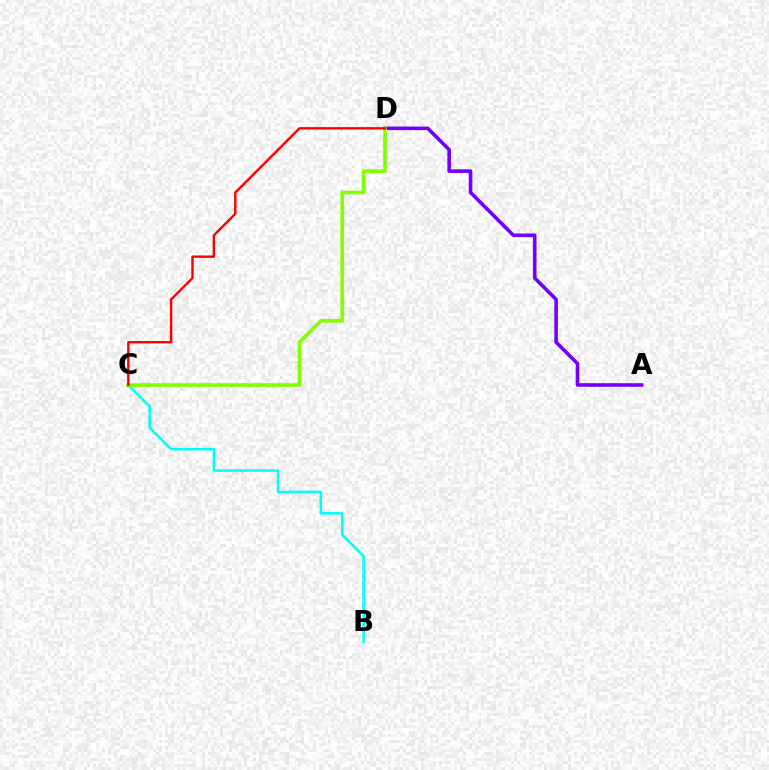{('A', 'D'): [{'color': '#7200ff', 'line_style': 'solid', 'thickness': 2.58}], ('B', 'C'): [{'color': '#00fff6', 'line_style': 'solid', 'thickness': 1.84}], ('C', 'D'): [{'color': '#84ff00', 'line_style': 'solid', 'thickness': 2.64}, {'color': '#ff0000', 'line_style': 'solid', 'thickness': 1.73}]}